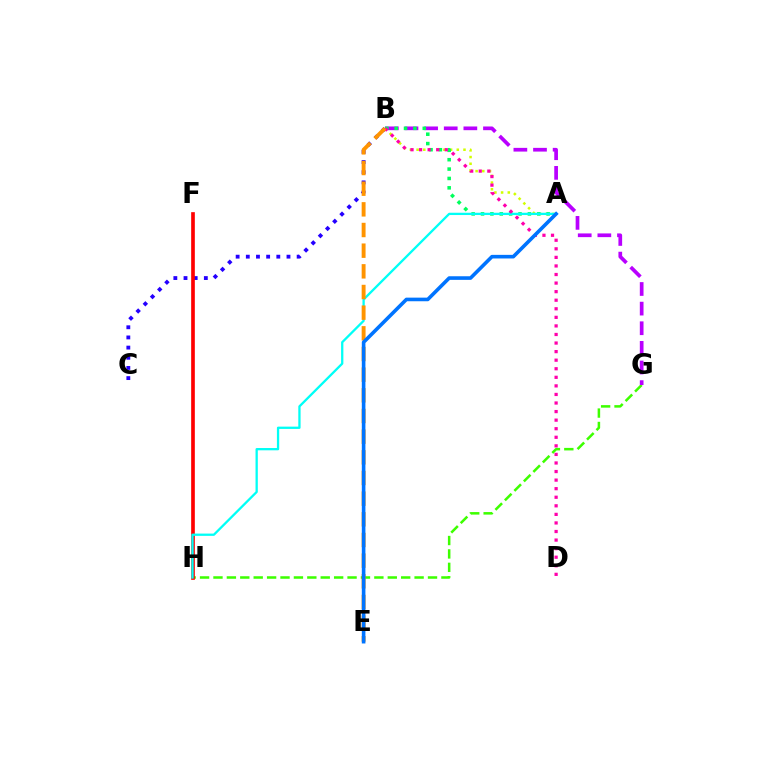{('G', 'H'): [{'color': '#3dff00', 'line_style': 'dashed', 'thickness': 1.82}], ('B', 'G'): [{'color': '#b900ff', 'line_style': 'dashed', 'thickness': 2.67}], ('A', 'B'): [{'color': '#d1ff00', 'line_style': 'dotted', 'thickness': 1.82}, {'color': '#00ff5c', 'line_style': 'dotted', 'thickness': 2.55}], ('B', 'C'): [{'color': '#2500ff', 'line_style': 'dotted', 'thickness': 2.76}], ('F', 'H'): [{'color': '#ff0000', 'line_style': 'solid', 'thickness': 2.64}], ('A', 'H'): [{'color': '#00fff6', 'line_style': 'solid', 'thickness': 1.65}], ('B', 'D'): [{'color': '#ff00ac', 'line_style': 'dotted', 'thickness': 2.33}], ('B', 'E'): [{'color': '#ff9400', 'line_style': 'dashed', 'thickness': 2.81}], ('A', 'E'): [{'color': '#0074ff', 'line_style': 'solid', 'thickness': 2.6}]}